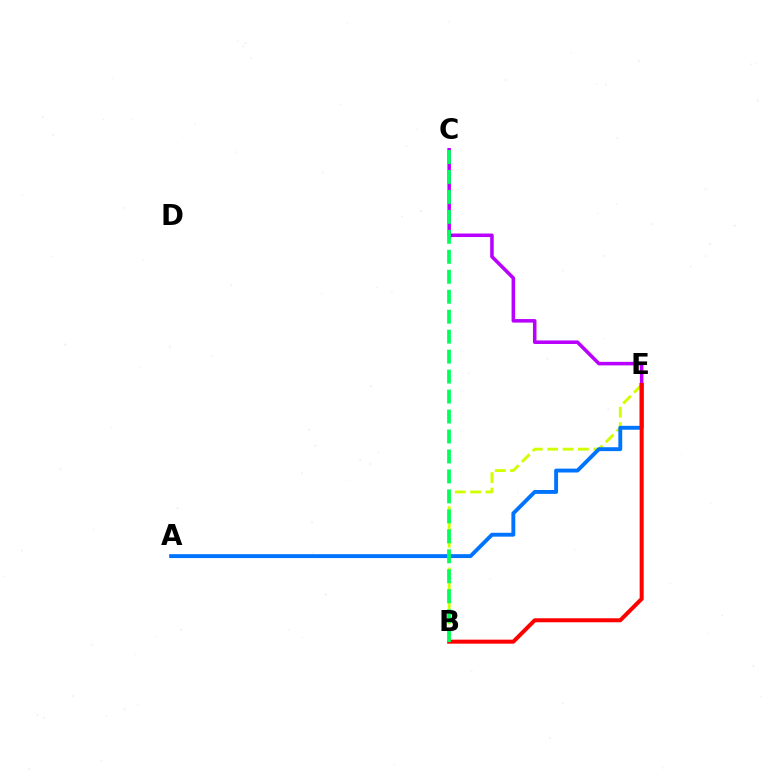{('B', 'E'): [{'color': '#d1ff00', 'line_style': 'dashed', 'thickness': 2.08}, {'color': '#ff0000', 'line_style': 'solid', 'thickness': 2.89}], ('A', 'E'): [{'color': '#0074ff', 'line_style': 'solid', 'thickness': 2.8}], ('C', 'E'): [{'color': '#b900ff', 'line_style': 'solid', 'thickness': 2.55}], ('B', 'C'): [{'color': '#00ff5c', 'line_style': 'dashed', 'thickness': 2.71}]}